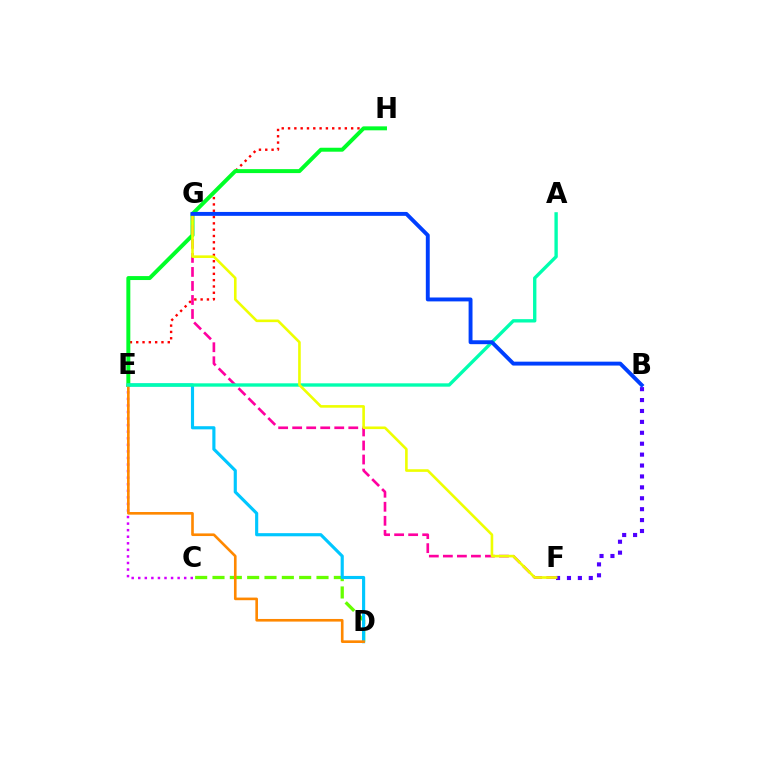{('E', 'H'): [{'color': '#ff0000', 'line_style': 'dotted', 'thickness': 1.71}, {'color': '#00ff27', 'line_style': 'solid', 'thickness': 2.85}], ('C', 'D'): [{'color': '#66ff00', 'line_style': 'dashed', 'thickness': 2.36}], ('C', 'E'): [{'color': '#d600ff', 'line_style': 'dotted', 'thickness': 1.78}], ('F', 'G'): [{'color': '#ff00a0', 'line_style': 'dashed', 'thickness': 1.91}, {'color': '#eeff00', 'line_style': 'solid', 'thickness': 1.88}], ('D', 'E'): [{'color': '#00c7ff', 'line_style': 'solid', 'thickness': 2.26}, {'color': '#ff8800', 'line_style': 'solid', 'thickness': 1.9}], ('A', 'E'): [{'color': '#00ffaf', 'line_style': 'solid', 'thickness': 2.42}], ('B', 'F'): [{'color': '#4f00ff', 'line_style': 'dotted', 'thickness': 2.96}], ('B', 'G'): [{'color': '#003fff', 'line_style': 'solid', 'thickness': 2.81}]}